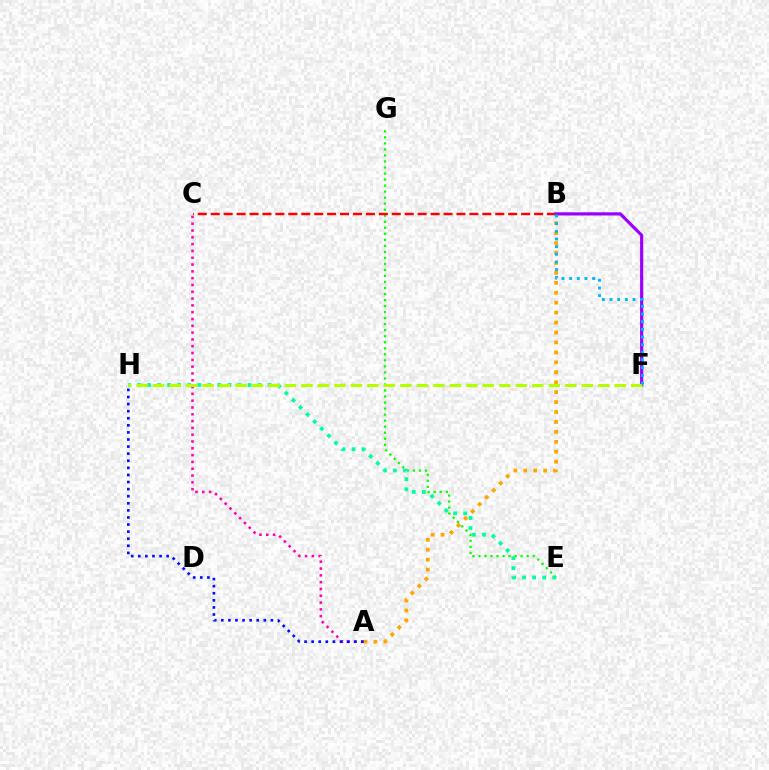{('A', 'B'): [{'color': '#ffa500', 'line_style': 'dotted', 'thickness': 2.7}], ('E', 'G'): [{'color': '#08ff00', 'line_style': 'dotted', 'thickness': 1.64}], ('E', 'H'): [{'color': '#00ff9d', 'line_style': 'dotted', 'thickness': 2.73}], ('B', 'C'): [{'color': '#ff0000', 'line_style': 'dashed', 'thickness': 1.76}], ('B', 'F'): [{'color': '#9b00ff', 'line_style': 'solid', 'thickness': 2.29}, {'color': '#00b5ff', 'line_style': 'dotted', 'thickness': 2.08}], ('A', 'C'): [{'color': '#ff00bd', 'line_style': 'dotted', 'thickness': 1.85}], ('A', 'H'): [{'color': '#0010ff', 'line_style': 'dotted', 'thickness': 1.93}], ('F', 'H'): [{'color': '#b3ff00', 'line_style': 'dashed', 'thickness': 2.24}]}